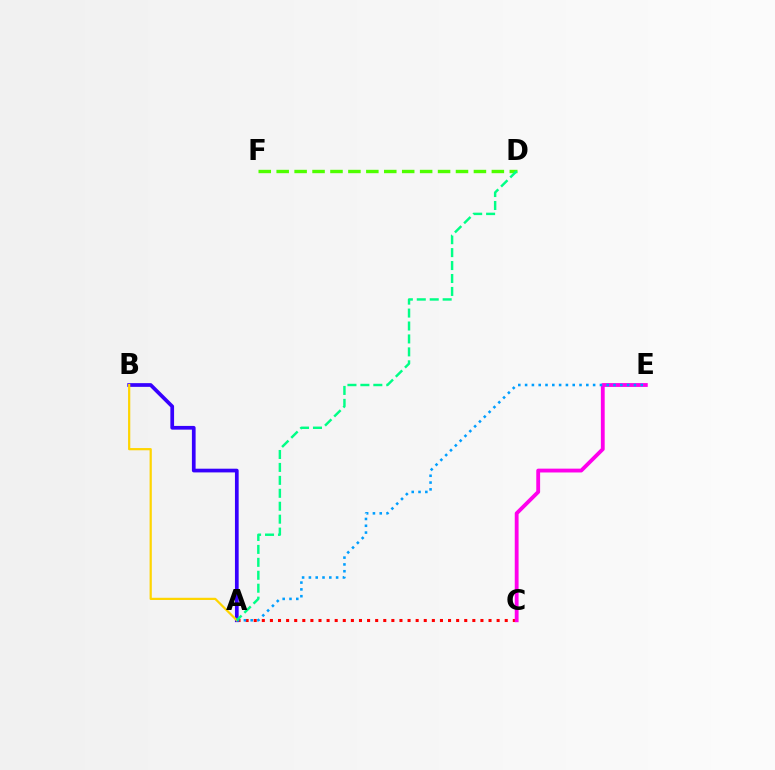{('A', 'C'): [{'color': '#ff0000', 'line_style': 'dotted', 'thickness': 2.2}], ('D', 'F'): [{'color': '#4fff00', 'line_style': 'dashed', 'thickness': 2.44}], ('C', 'E'): [{'color': '#ff00ed', 'line_style': 'solid', 'thickness': 2.76}], ('A', 'B'): [{'color': '#3700ff', 'line_style': 'solid', 'thickness': 2.67}, {'color': '#ffd500', 'line_style': 'solid', 'thickness': 1.6}], ('A', 'E'): [{'color': '#009eff', 'line_style': 'dotted', 'thickness': 1.85}], ('A', 'D'): [{'color': '#00ff86', 'line_style': 'dashed', 'thickness': 1.76}]}